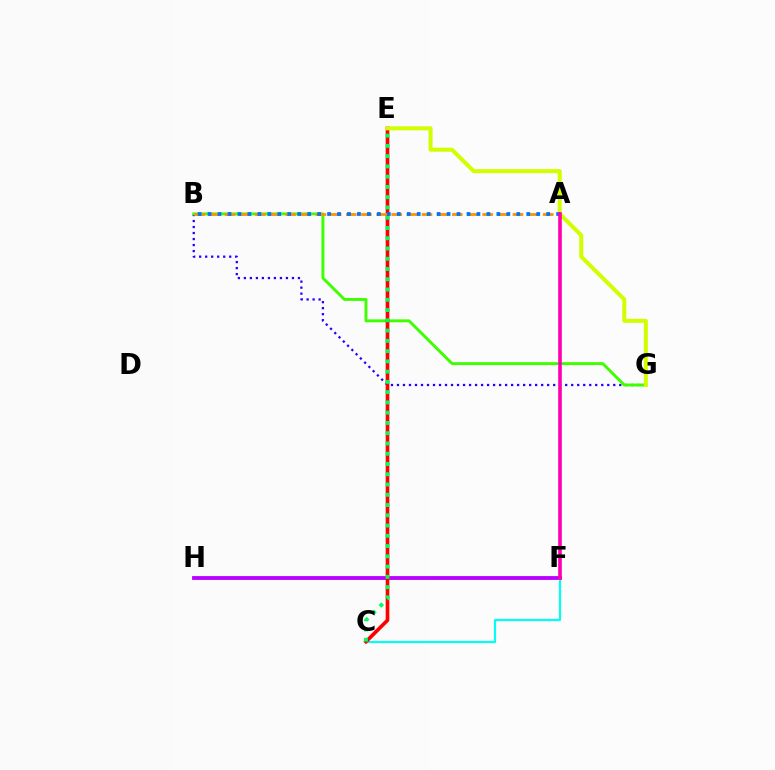{('B', 'G'): [{'color': '#2500ff', 'line_style': 'dotted', 'thickness': 1.63}, {'color': '#3dff00', 'line_style': 'solid', 'thickness': 2.1}], ('F', 'H'): [{'color': '#b900ff', 'line_style': 'solid', 'thickness': 2.75}], ('C', 'F'): [{'color': '#00fff6', 'line_style': 'solid', 'thickness': 1.58}], ('C', 'E'): [{'color': '#ff0000', 'line_style': 'solid', 'thickness': 2.62}, {'color': '#00ff5c', 'line_style': 'dotted', 'thickness': 2.79}], ('A', 'B'): [{'color': '#ff9400', 'line_style': 'dashed', 'thickness': 2.06}, {'color': '#0074ff', 'line_style': 'dotted', 'thickness': 2.71}], ('E', 'G'): [{'color': '#d1ff00', 'line_style': 'solid', 'thickness': 2.9}], ('A', 'F'): [{'color': '#ff00ac', 'line_style': 'solid', 'thickness': 2.61}]}